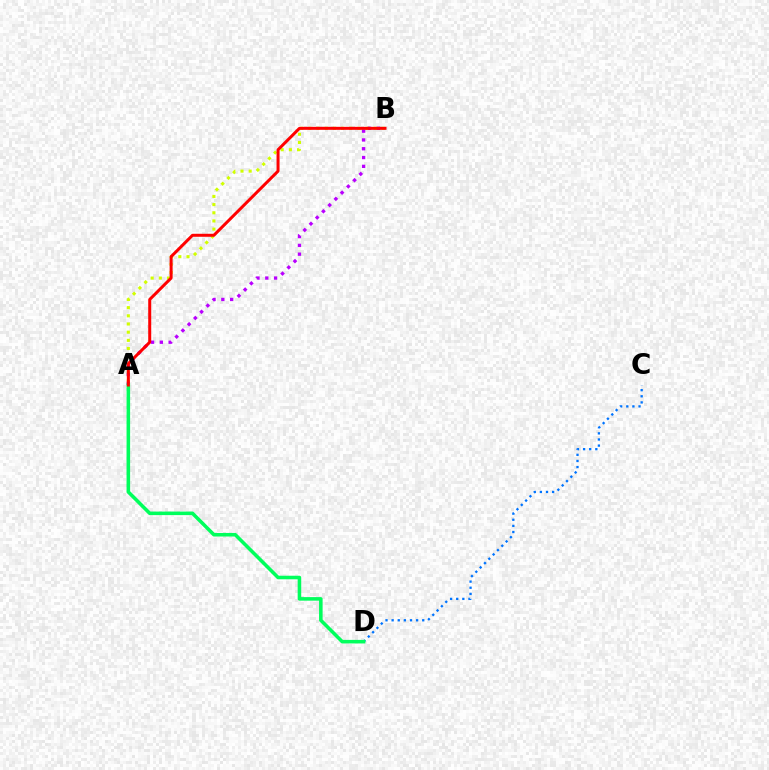{('A', 'B'): [{'color': '#d1ff00', 'line_style': 'dotted', 'thickness': 2.22}, {'color': '#b900ff', 'line_style': 'dotted', 'thickness': 2.39}, {'color': '#ff0000', 'line_style': 'solid', 'thickness': 2.16}], ('C', 'D'): [{'color': '#0074ff', 'line_style': 'dotted', 'thickness': 1.66}], ('A', 'D'): [{'color': '#00ff5c', 'line_style': 'solid', 'thickness': 2.56}]}